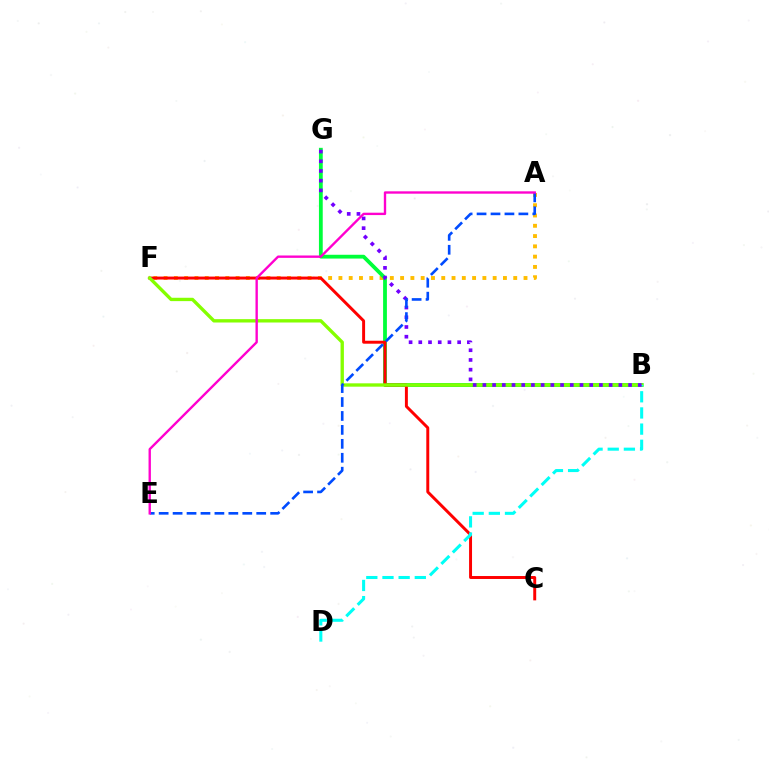{('A', 'F'): [{'color': '#ffbd00', 'line_style': 'dotted', 'thickness': 2.79}], ('B', 'G'): [{'color': '#00ff39', 'line_style': 'solid', 'thickness': 2.73}, {'color': '#7200ff', 'line_style': 'dotted', 'thickness': 2.64}], ('C', 'F'): [{'color': '#ff0000', 'line_style': 'solid', 'thickness': 2.13}], ('B', 'F'): [{'color': '#84ff00', 'line_style': 'solid', 'thickness': 2.41}], ('B', 'D'): [{'color': '#00fff6', 'line_style': 'dashed', 'thickness': 2.2}], ('A', 'E'): [{'color': '#004bff', 'line_style': 'dashed', 'thickness': 1.89}, {'color': '#ff00cf', 'line_style': 'solid', 'thickness': 1.7}]}